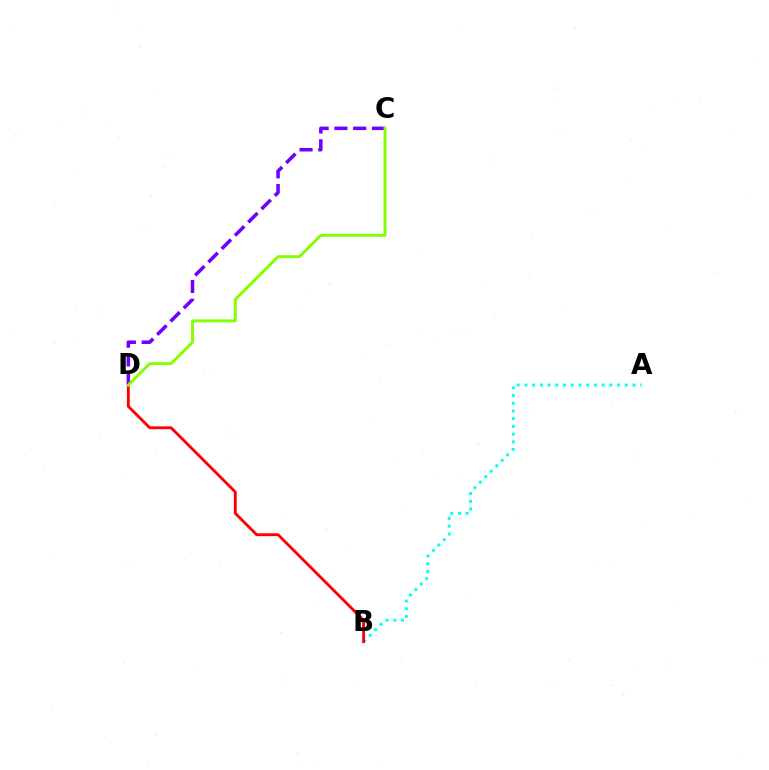{('A', 'B'): [{'color': '#00fff6', 'line_style': 'dotted', 'thickness': 2.1}], ('B', 'D'): [{'color': '#ff0000', 'line_style': 'solid', 'thickness': 2.06}], ('C', 'D'): [{'color': '#7200ff', 'line_style': 'dashed', 'thickness': 2.55}, {'color': '#84ff00', 'line_style': 'solid', 'thickness': 2.12}]}